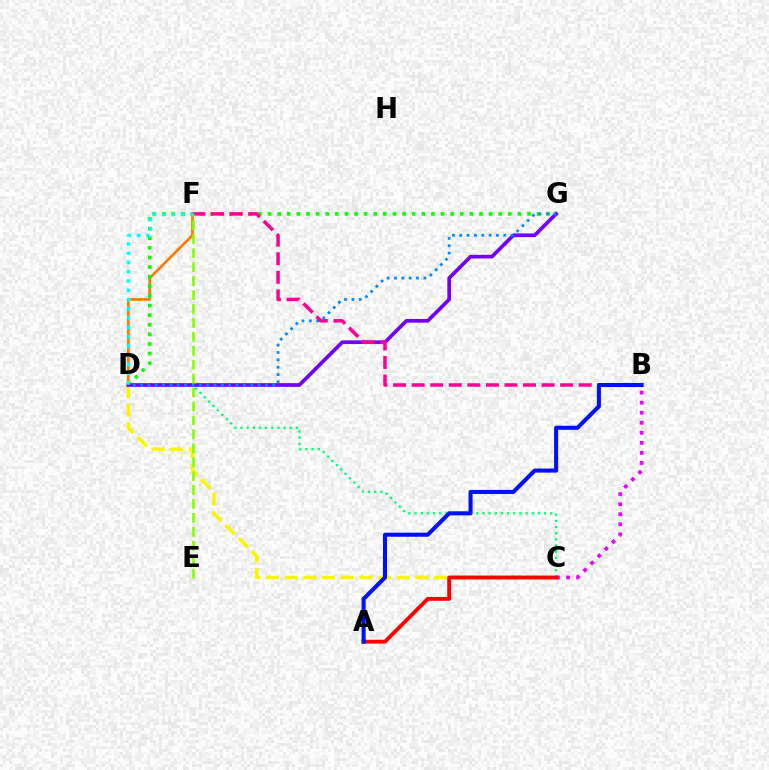{('C', 'D'): [{'color': '#fcf500', 'line_style': 'dashed', 'thickness': 2.54}, {'color': '#00ff74', 'line_style': 'dotted', 'thickness': 1.68}], ('D', 'F'): [{'color': '#ff7c00', 'line_style': 'solid', 'thickness': 1.96}, {'color': '#00fff6', 'line_style': 'dotted', 'thickness': 2.52}], ('D', 'G'): [{'color': '#08ff00', 'line_style': 'dotted', 'thickness': 2.61}, {'color': '#7200ff', 'line_style': 'solid', 'thickness': 2.65}, {'color': '#008cff', 'line_style': 'dotted', 'thickness': 2.0}], ('B', 'C'): [{'color': '#ee00ff', 'line_style': 'dotted', 'thickness': 2.73}], ('B', 'F'): [{'color': '#ff0094', 'line_style': 'dashed', 'thickness': 2.52}], ('A', 'C'): [{'color': '#ff0000', 'line_style': 'solid', 'thickness': 2.77}], ('E', 'F'): [{'color': '#84ff00', 'line_style': 'dashed', 'thickness': 1.89}], ('A', 'B'): [{'color': '#0010ff', 'line_style': 'solid', 'thickness': 2.93}]}